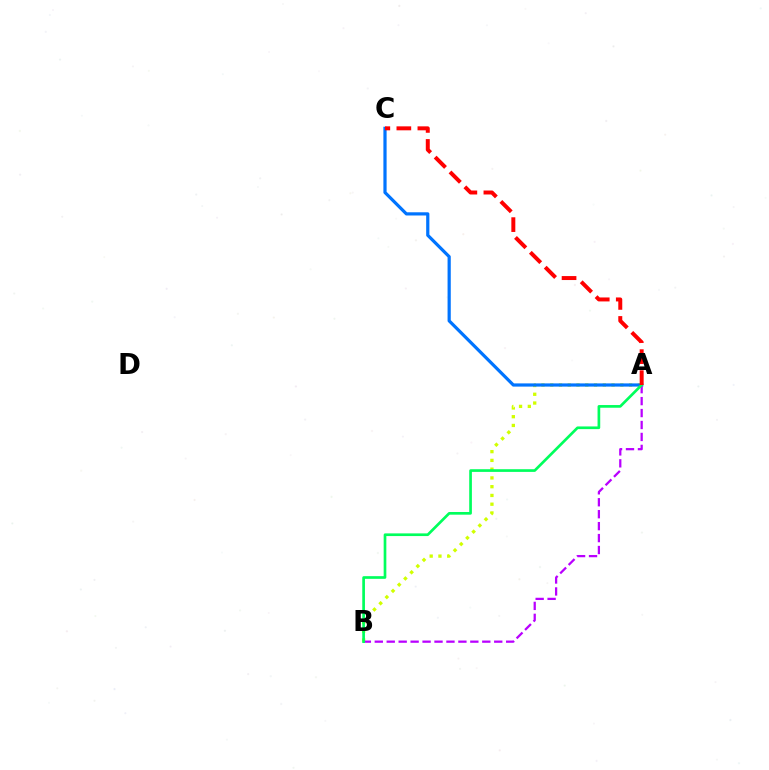{('A', 'B'): [{'color': '#d1ff00', 'line_style': 'dotted', 'thickness': 2.38}, {'color': '#b900ff', 'line_style': 'dashed', 'thickness': 1.62}, {'color': '#00ff5c', 'line_style': 'solid', 'thickness': 1.93}], ('A', 'C'): [{'color': '#0074ff', 'line_style': 'solid', 'thickness': 2.31}, {'color': '#ff0000', 'line_style': 'dashed', 'thickness': 2.86}]}